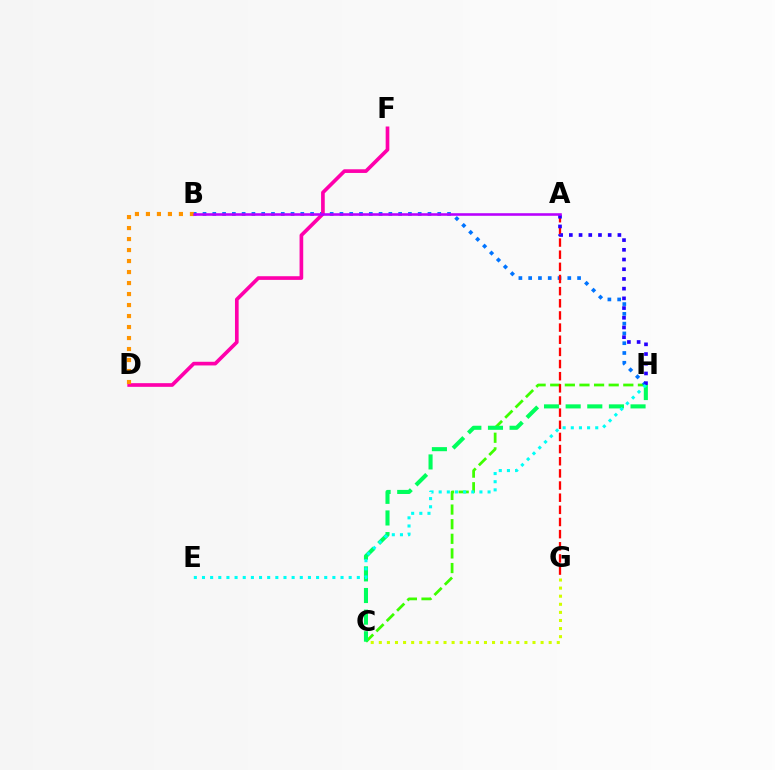{('C', 'H'): [{'color': '#3dff00', 'line_style': 'dashed', 'thickness': 1.99}, {'color': '#00ff5c', 'line_style': 'dashed', 'thickness': 2.94}], ('B', 'H'): [{'color': '#0074ff', 'line_style': 'dotted', 'thickness': 2.66}], ('A', 'G'): [{'color': '#ff0000', 'line_style': 'dashed', 'thickness': 1.65}], ('C', 'G'): [{'color': '#d1ff00', 'line_style': 'dotted', 'thickness': 2.2}], ('D', 'F'): [{'color': '#ff00ac', 'line_style': 'solid', 'thickness': 2.64}], ('A', 'H'): [{'color': '#2500ff', 'line_style': 'dotted', 'thickness': 2.64}], ('E', 'H'): [{'color': '#00fff6', 'line_style': 'dotted', 'thickness': 2.21}], ('B', 'D'): [{'color': '#ff9400', 'line_style': 'dotted', 'thickness': 2.99}], ('A', 'B'): [{'color': '#b900ff', 'line_style': 'solid', 'thickness': 1.86}]}